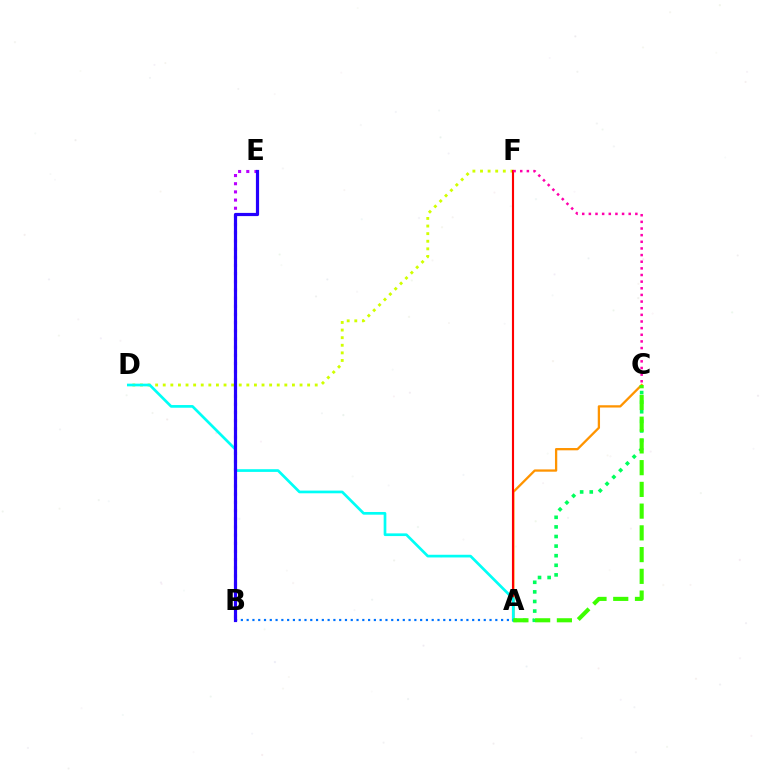{('A', 'C'): [{'color': '#ff9400', 'line_style': 'solid', 'thickness': 1.65}, {'color': '#00ff5c', 'line_style': 'dotted', 'thickness': 2.61}, {'color': '#3dff00', 'line_style': 'dashed', 'thickness': 2.95}], ('D', 'F'): [{'color': '#d1ff00', 'line_style': 'dotted', 'thickness': 2.06}], ('A', 'F'): [{'color': '#ff0000', 'line_style': 'solid', 'thickness': 1.53}], ('A', 'D'): [{'color': '#00fff6', 'line_style': 'solid', 'thickness': 1.94}], ('B', 'E'): [{'color': '#b900ff', 'line_style': 'dotted', 'thickness': 2.22}, {'color': '#2500ff', 'line_style': 'solid', 'thickness': 2.3}], ('A', 'B'): [{'color': '#0074ff', 'line_style': 'dotted', 'thickness': 1.57}], ('C', 'F'): [{'color': '#ff00ac', 'line_style': 'dotted', 'thickness': 1.8}]}